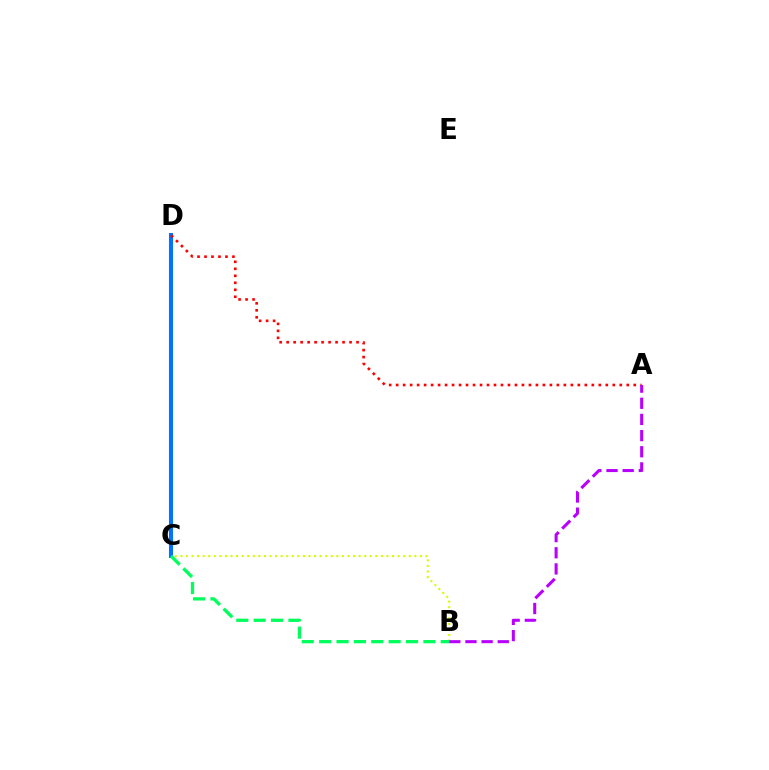{('C', 'D'): [{'color': '#0074ff', 'line_style': 'solid', 'thickness': 2.94}], ('A', 'D'): [{'color': '#ff0000', 'line_style': 'dotted', 'thickness': 1.9}], ('B', 'C'): [{'color': '#d1ff00', 'line_style': 'dotted', 'thickness': 1.51}, {'color': '#00ff5c', 'line_style': 'dashed', 'thickness': 2.36}], ('A', 'B'): [{'color': '#b900ff', 'line_style': 'dashed', 'thickness': 2.19}]}